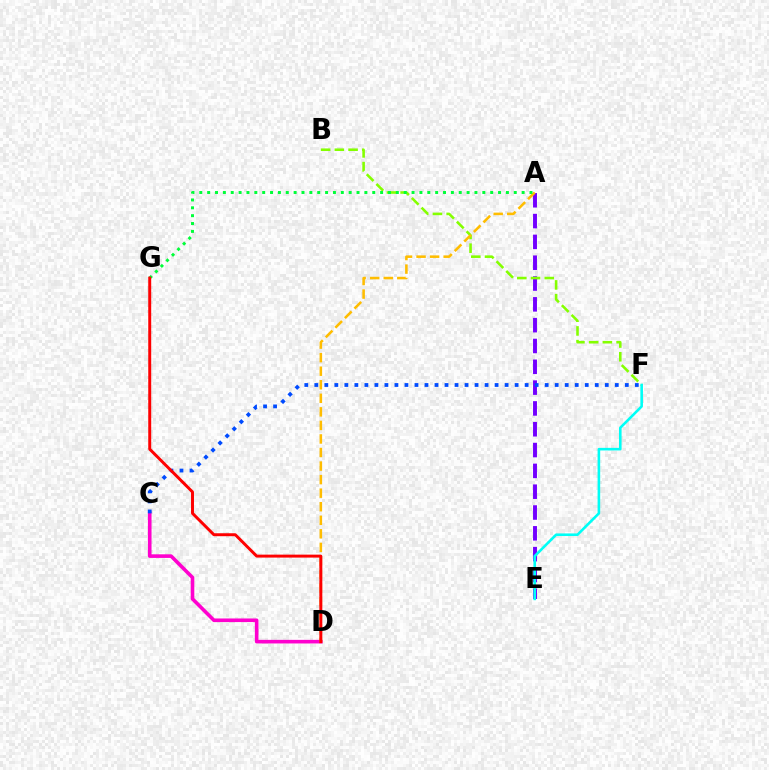{('C', 'D'): [{'color': '#ff00cf', 'line_style': 'solid', 'thickness': 2.6}], ('A', 'E'): [{'color': '#7200ff', 'line_style': 'dashed', 'thickness': 2.83}], ('B', 'F'): [{'color': '#84ff00', 'line_style': 'dashed', 'thickness': 1.86}], ('E', 'F'): [{'color': '#00fff6', 'line_style': 'solid', 'thickness': 1.87}], ('C', 'F'): [{'color': '#004bff', 'line_style': 'dotted', 'thickness': 2.72}], ('A', 'D'): [{'color': '#ffbd00', 'line_style': 'dashed', 'thickness': 1.84}], ('A', 'G'): [{'color': '#00ff39', 'line_style': 'dotted', 'thickness': 2.14}], ('D', 'G'): [{'color': '#ff0000', 'line_style': 'solid', 'thickness': 2.13}]}